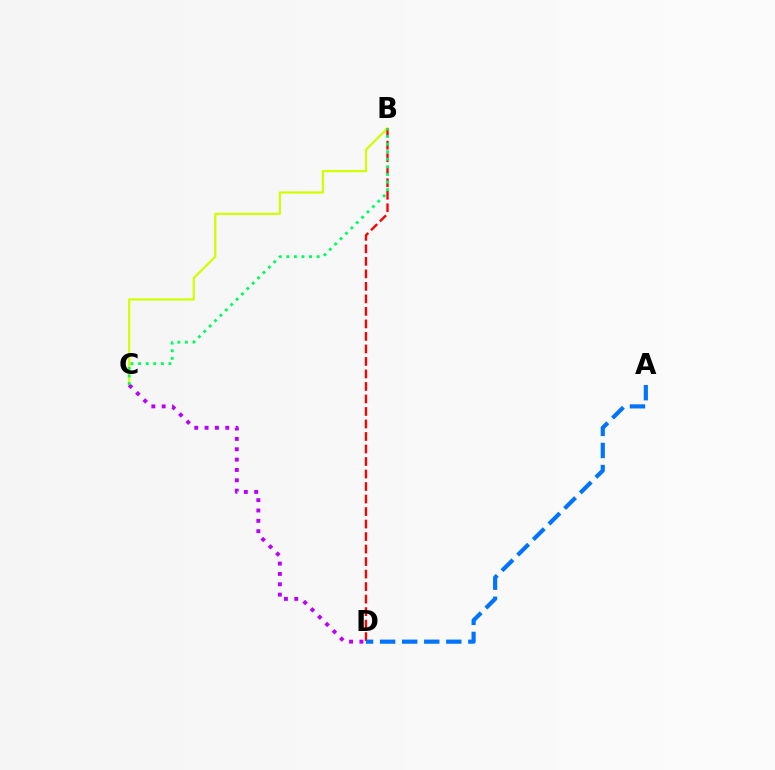{('B', 'C'): [{'color': '#d1ff00', 'line_style': 'solid', 'thickness': 1.61}, {'color': '#00ff5c', 'line_style': 'dotted', 'thickness': 2.06}], ('C', 'D'): [{'color': '#b900ff', 'line_style': 'dotted', 'thickness': 2.81}], ('B', 'D'): [{'color': '#ff0000', 'line_style': 'dashed', 'thickness': 1.7}], ('A', 'D'): [{'color': '#0074ff', 'line_style': 'dashed', 'thickness': 3.0}]}